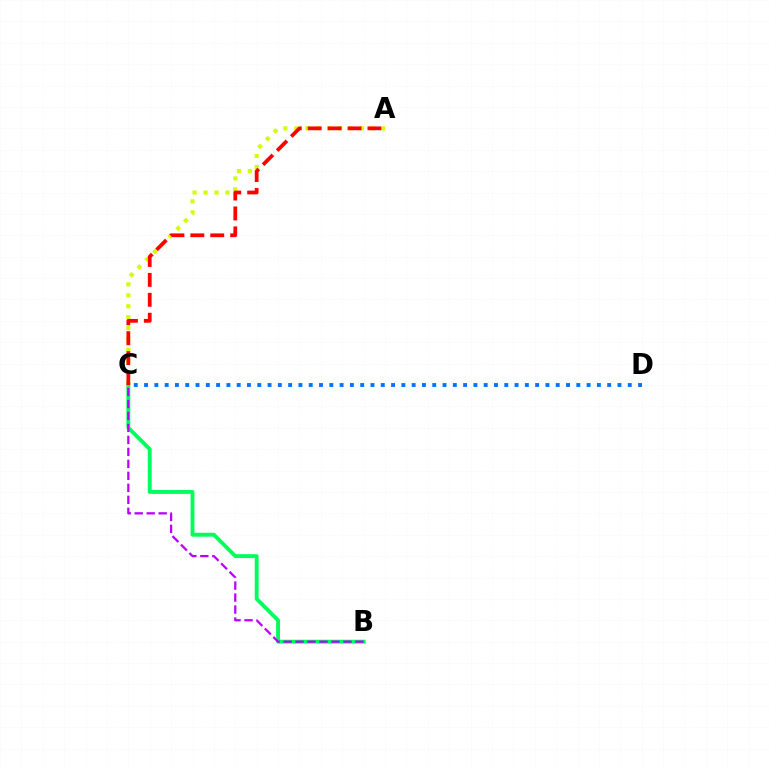{('A', 'C'): [{'color': '#d1ff00', 'line_style': 'dotted', 'thickness': 2.98}, {'color': '#ff0000', 'line_style': 'dashed', 'thickness': 2.71}], ('B', 'C'): [{'color': '#00ff5c', 'line_style': 'solid', 'thickness': 2.8}, {'color': '#b900ff', 'line_style': 'dashed', 'thickness': 1.63}], ('C', 'D'): [{'color': '#0074ff', 'line_style': 'dotted', 'thickness': 2.8}]}